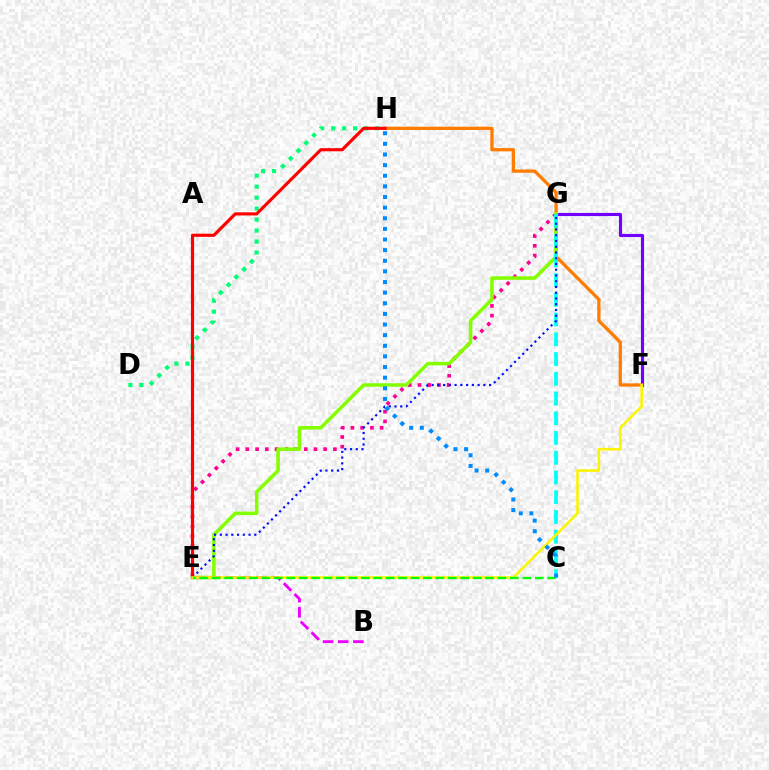{('F', 'G'): [{'color': '#7200ff', 'line_style': 'solid', 'thickness': 2.26}], ('E', 'G'): [{'color': '#ff0094', 'line_style': 'dotted', 'thickness': 2.64}, {'color': '#84ff00', 'line_style': 'solid', 'thickness': 2.55}, {'color': '#0010ff', 'line_style': 'dotted', 'thickness': 1.56}], ('D', 'H'): [{'color': '#00ff74', 'line_style': 'dotted', 'thickness': 2.98}], ('F', 'H'): [{'color': '#ff7c00', 'line_style': 'solid', 'thickness': 2.35}], ('C', 'G'): [{'color': '#00fff6', 'line_style': 'dashed', 'thickness': 2.68}], ('E', 'H'): [{'color': '#ff0000', 'line_style': 'solid', 'thickness': 2.26}], ('B', 'E'): [{'color': '#ee00ff', 'line_style': 'dashed', 'thickness': 2.06}], ('E', 'F'): [{'color': '#fcf500', 'line_style': 'solid', 'thickness': 1.85}], ('C', 'E'): [{'color': '#08ff00', 'line_style': 'dashed', 'thickness': 1.69}], ('C', 'H'): [{'color': '#008cff', 'line_style': 'dotted', 'thickness': 2.89}]}